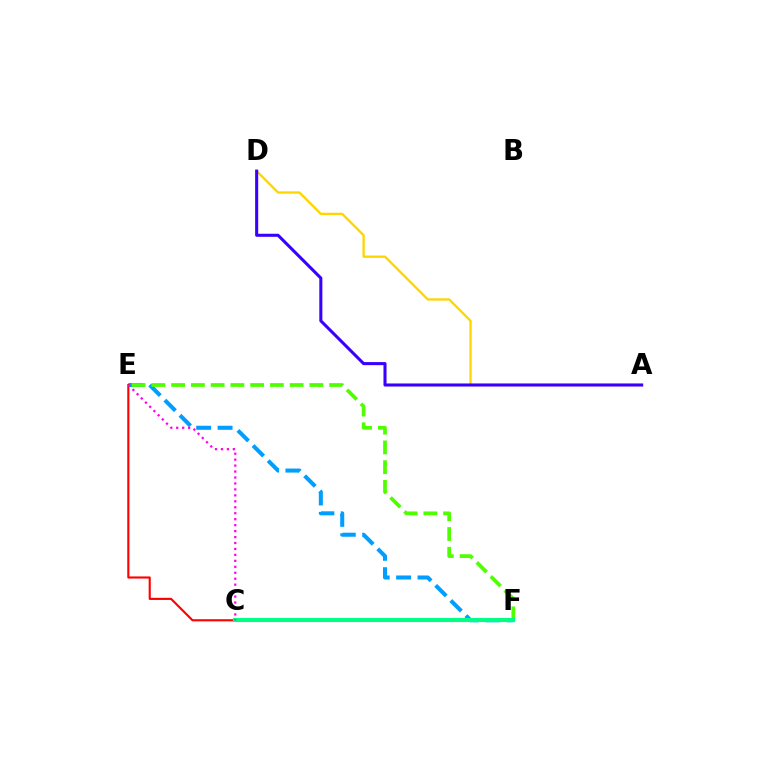{('E', 'F'): [{'color': '#009eff', 'line_style': 'dashed', 'thickness': 2.91}, {'color': '#4fff00', 'line_style': 'dashed', 'thickness': 2.68}], ('C', 'E'): [{'color': '#ff0000', 'line_style': 'solid', 'thickness': 1.53}, {'color': '#ff00ed', 'line_style': 'dotted', 'thickness': 1.62}], ('A', 'D'): [{'color': '#ffd500', 'line_style': 'solid', 'thickness': 1.66}, {'color': '#3700ff', 'line_style': 'solid', 'thickness': 2.2}], ('C', 'F'): [{'color': '#00ff86', 'line_style': 'solid', 'thickness': 2.96}]}